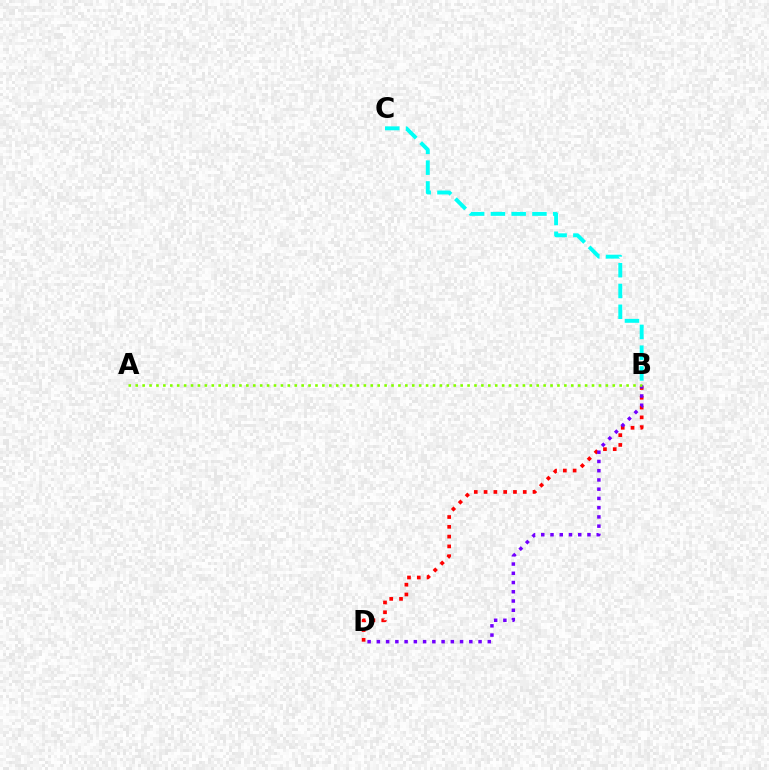{('B', 'D'): [{'color': '#ff0000', 'line_style': 'dotted', 'thickness': 2.66}, {'color': '#7200ff', 'line_style': 'dotted', 'thickness': 2.51}], ('B', 'C'): [{'color': '#00fff6', 'line_style': 'dashed', 'thickness': 2.82}], ('A', 'B'): [{'color': '#84ff00', 'line_style': 'dotted', 'thickness': 1.88}]}